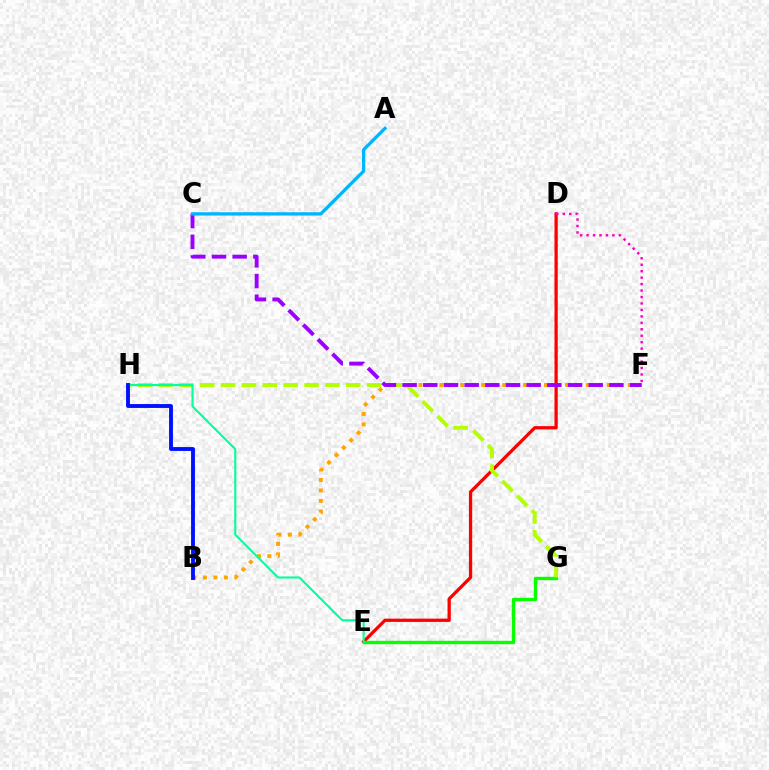{('D', 'E'): [{'color': '#ff0000', 'line_style': 'solid', 'thickness': 2.36}], ('E', 'G'): [{'color': '#08ff00', 'line_style': 'solid', 'thickness': 2.43}], ('B', 'F'): [{'color': '#ffa500', 'line_style': 'dotted', 'thickness': 2.84}], ('D', 'F'): [{'color': '#ff00bd', 'line_style': 'dotted', 'thickness': 1.75}], ('G', 'H'): [{'color': '#b3ff00', 'line_style': 'dashed', 'thickness': 2.83}], ('C', 'F'): [{'color': '#9b00ff', 'line_style': 'dashed', 'thickness': 2.81}], ('E', 'H'): [{'color': '#00ff9d', 'line_style': 'solid', 'thickness': 1.51}], ('A', 'C'): [{'color': '#00b5ff', 'line_style': 'solid', 'thickness': 2.39}], ('B', 'H'): [{'color': '#0010ff', 'line_style': 'solid', 'thickness': 2.78}]}